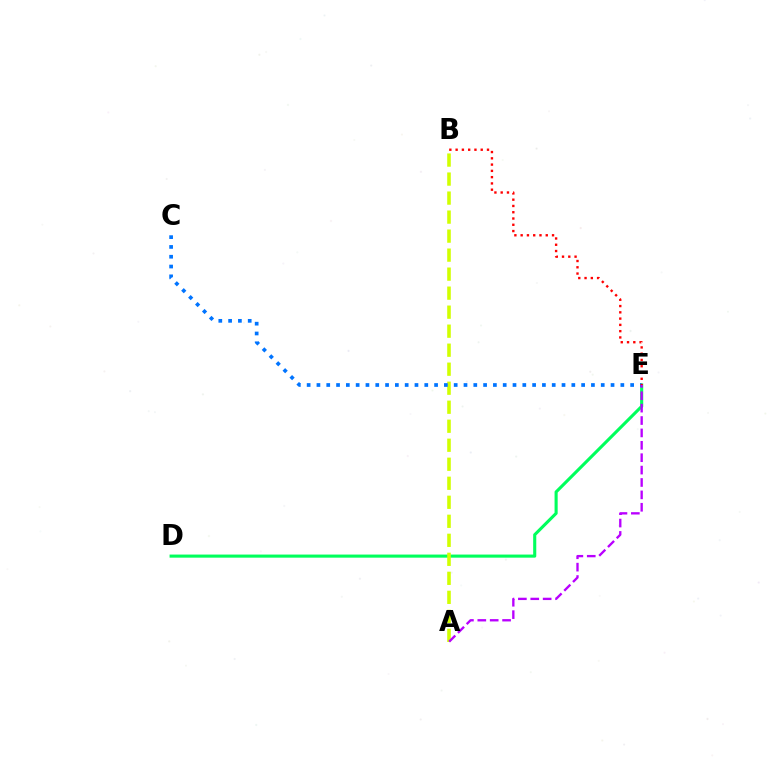{('D', 'E'): [{'color': '#00ff5c', 'line_style': 'solid', 'thickness': 2.23}], ('A', 'B'): [{'color': '#d1ff00', 'line_style': 'dashed', 'thickness': 2.58}], ('C', 'E'): [{'color': '#0074ff', 'line_style': 'dotted', 'thickness': 2.66}], ('B', 'E'): [{'color': '#ff0000', 'line_style': 'dotted', 'thickness': 1.7}], ('A', 'E'): [{'color': '#b900ff', 'line_style': 'dashed', 'thickness': 1.68}]}